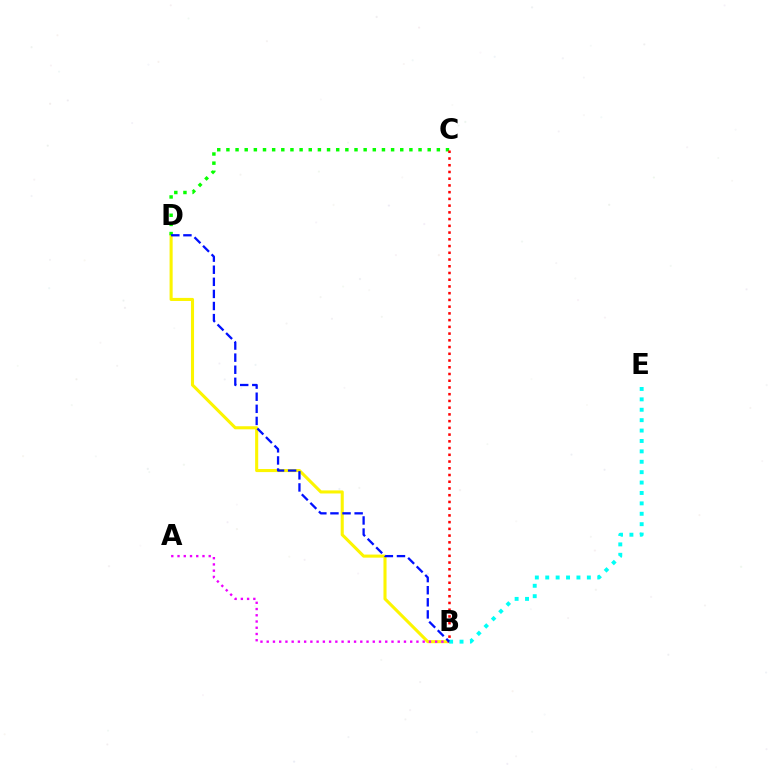{('B', 'D'): [{'color': '#fcf500', 'line_style': 'solid', 'thickness': 2.21}, {'color': '#0010ff', 'line_style': 'dashed', 'thickness': 1.64}], ('C', 'D'): [{'color': '#08ff00', 'line_style': 'dotted', 'thickness': 2.49}], ('A', 'B'): [{'color': '#ee00ff', 'line_style': 'dotted', 'thickness': 1.7}], ('B', 'C'): [{'color': '#ff0000', 'line_style': 'dotted', 'thickness': 1.83}], ('B', 'E'): [{'color': '#00fff6', 'line_style': 'dotted', 'thickness': 2.83}]}